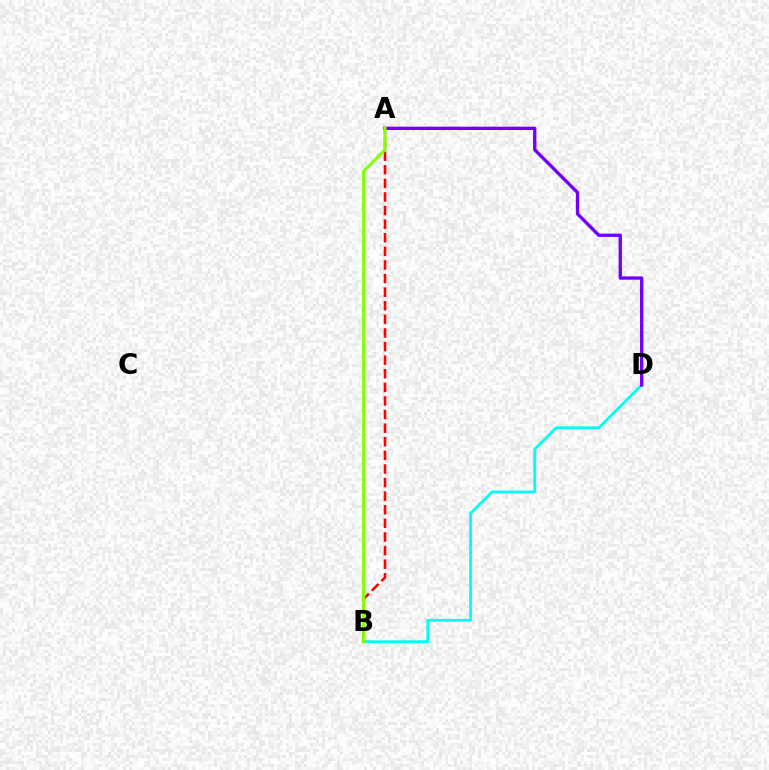{('B', 'D'): [{'color': '#00fff6', 'line_style': 'solid', 'thickness': 2.01}], ('A', 'B'): [{'color': '#ff0000', 'line_style': 'dashed', 'thickness': 1.85}, {'color': '#84ff00', 'line_style': 'solid', 'thickness': 2.16}], ('A', 'D'): [{'color': '#7200ff', 'line_style': 'solid', 'thickness': 2.39}]}